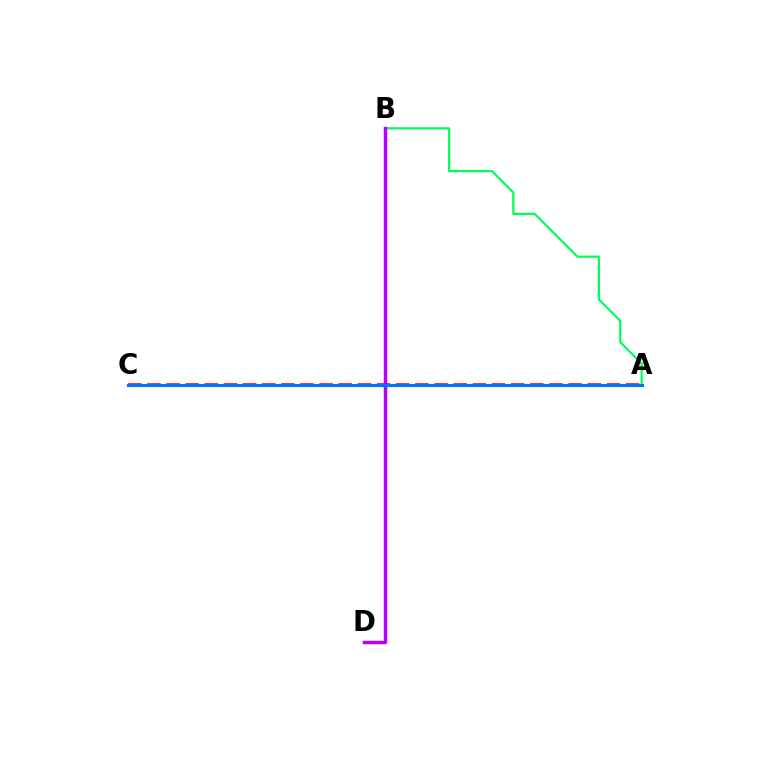{('A', 'C'): [{'color': '#d1ff00', 'line_style': 'dotted', 'thickness': 1.71}, {'color': '#ff0000', 'line_style': 'dashed', 'thickness': 2.6}, {'color': '#0074ff', 'line_style': 'solid', 'thickness': 2.23}], ('A', 'B'): [{'color': '#00ff5c', 'line_style': 'solid', 'thickness': 1.61}], ('B', 'D'): [{'color': '#b900ff', 'line_style': 'solid', 'thickness': 2.5}]}